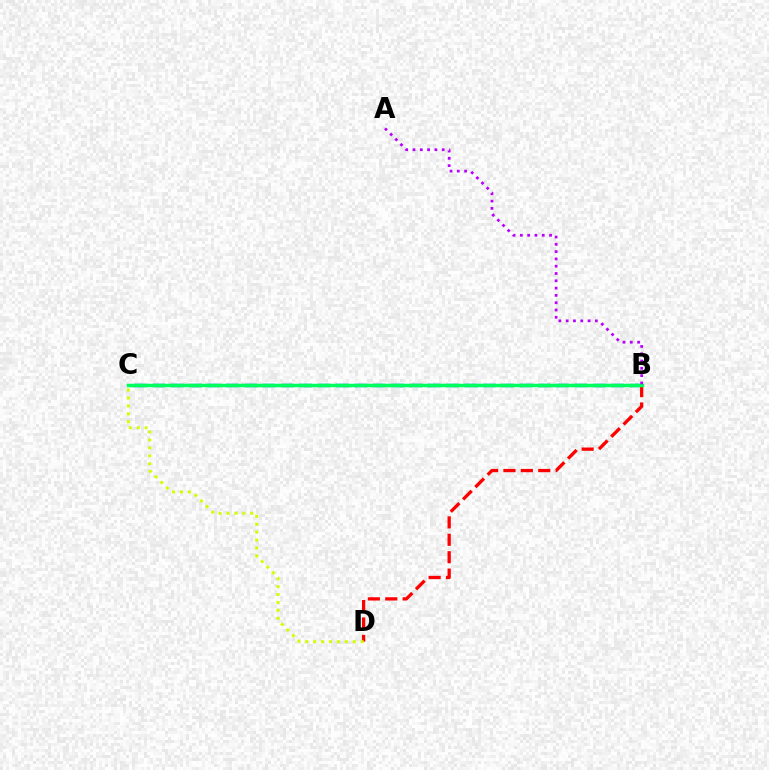{('B', 'C'): [{'color': '#0074ff', 'line_style': 'dashed', 'thickness': 2.49}, {'color': '#00ff5c', 'line_style': 'solid', 'thickness': 2.5}], ('B', 'D'): [{'color': '#ff0000', 'line_style': 'dashed', 'thickness': 2.37}], ('C', 'D'): [{'color': '#d1ff00', 'line_style': 'dotted', 'thickness': 2.15}], ('A', 'B'): [{'color': '#b900ff', 'line_style': 'dotted', 'thickness': 1.98}]}